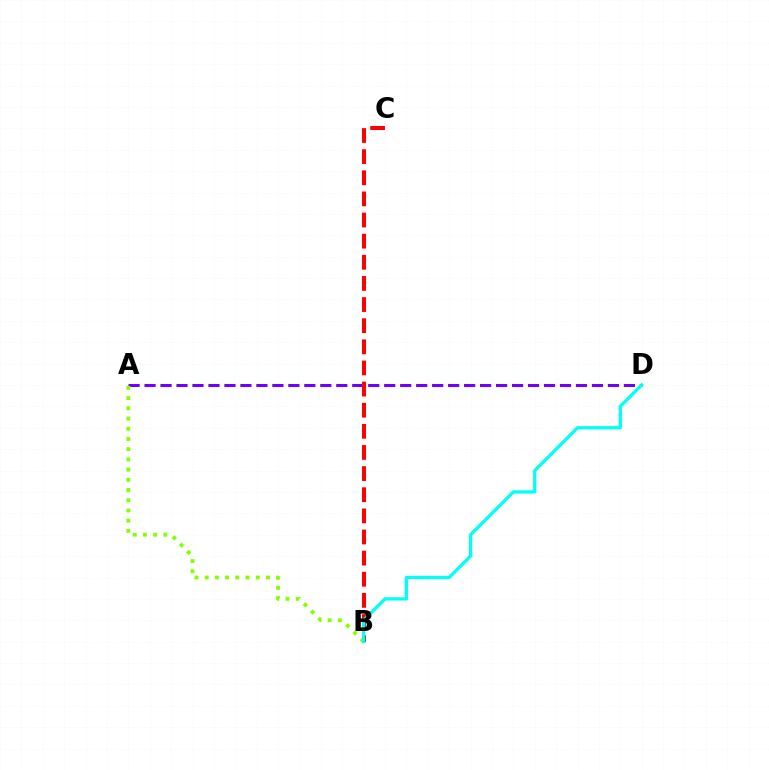{('A', 'D'): [{'color': '#7200ff', 'line_style': 'dashed', 'thickness': 2.17}], ('A', 'B'): [{'color': '#84ff00', 'line_style': 'dotted', 'thickness': 2.78}], ('B', 'C'): [{'color': '#ff0000', 'line_style': 'dashed', 'thickness': 2.87}], ('B', 'D'): [{'color': '#00fff6', 'line_style': 'solid', 'thickness': 2.36}]}